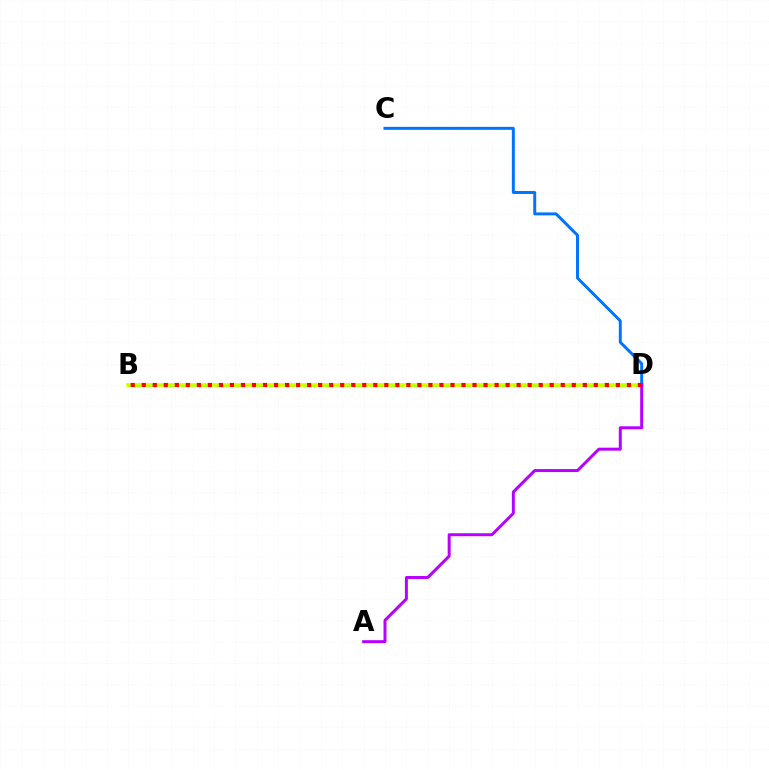{('B', 'D'): [{'color': '#00ff5c', 'line_style': 'dashed', 'thickness': 2.37}, {'color': '#d1ff00', 'line_style': 'solid', 'thickness': 2.61}, {'color': '#ff0000', 'line_style': 'dotted', 'thickness': 3.0}], ('C', 'D'): [{'color': '#0074ff', 'line_style': 'solid', 'thickness': 2.13}], ('A', 'D'): [{'color': '#b900ff', 'line_style': 'solid', 'thickness': 2.14}]}